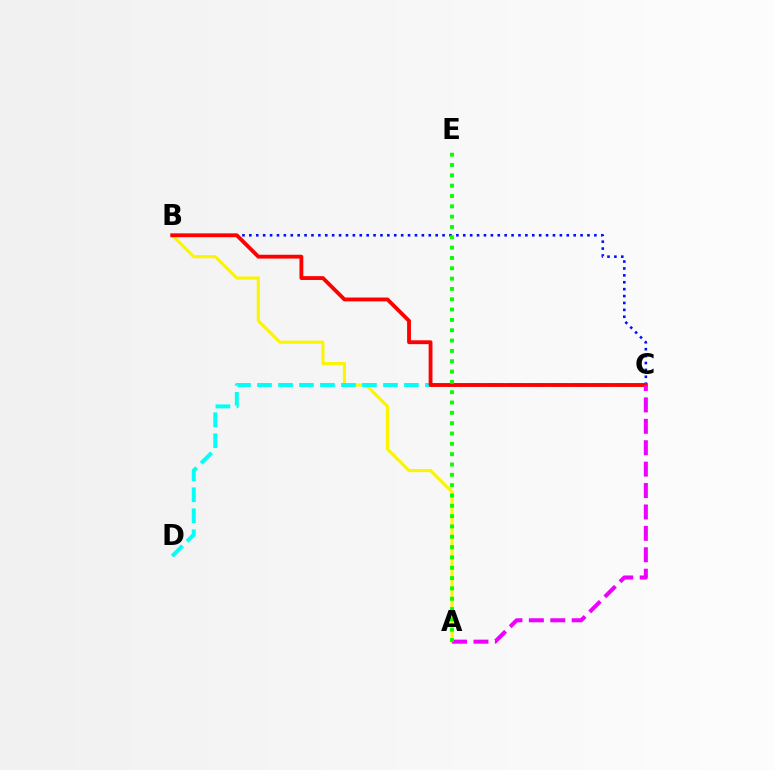{('A', 'B'): [{'color': '#fcf500', 'line_style': 'solid', 'thickness': 2.28}], ('B', 'C'): [{'color': '#0010ff', 'line_style': 'dotted', 'thickness': 1.87}, {'color': '#ff0000', 'line_style': 'solid', 'thickness': 2.76}], ('C', 'D'): [{'color': '#00fff6', 'line_style': 'dashed', 'thickness': 2.85}], ('A', 'C'): [{'color': '#ee00ff', 'line_style': 'dashed', 'thickness': 2.91}], ('A', 'E'): [{'color': '#08ff00', 'line_style': 'dotted', 'thickness': 2.81}]}